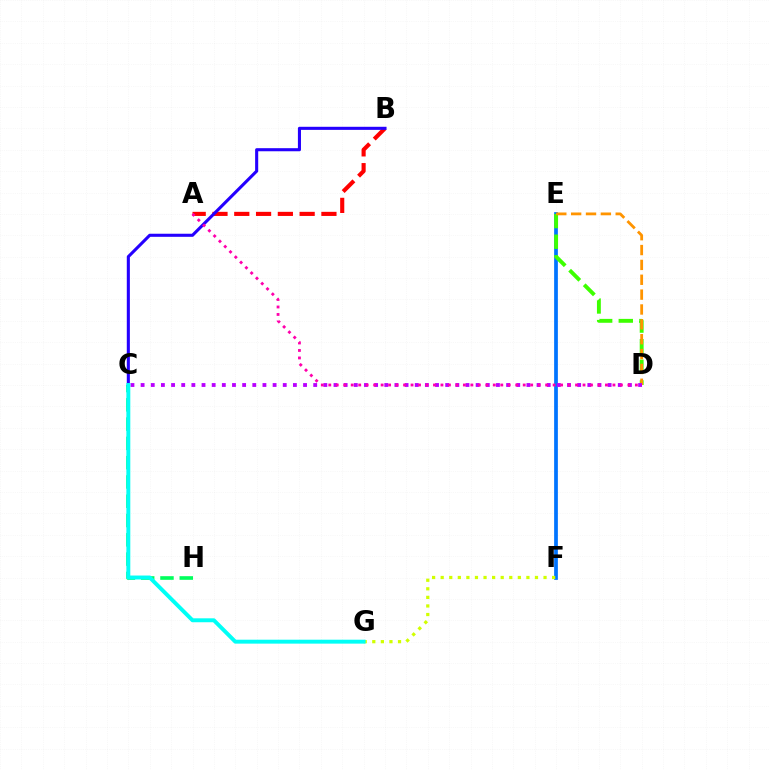{('C', 'H'): [{'color': '#00ff5c', 'line_style': 'dashed', 'thickness': 2.62}], ('E', 'F'): [{'color': '#0074ff', 'line_style': 'solid', 'thickness': 2.69}], ('A', 'B'): [{'color': '#ff0000', 'line_style': 'dashed', 'thickness': 2.96}], ('D', 'E'): [{'color': '#3dff00', 'line_style': 'dashed', 'thickness': 2.8}, {'color': '#ff9400', 'line_style': 'dashed', 'thickness': 2.02}], ('B', 'C'): [{'color': '#2500ff', 'line_style': 'solid', 'thickness': 2.22}], ('C', 'D'): [{'color': '#b900ff', 'line_style': 'dotted', 'thickness': 2.76}], ('A', 'D'): [{'color': '#ff00ac', 'line_style': 'dotted', 'thickness': 2.03}], ('F', 'G'): [{'color': '#d1ff00', 'line_style': 'dotted', 'thickness': 2.33}], ('C', 'G'): [{'color': '#00fff6', 'line_style': 'solid', 'thickness': 2.83}]}